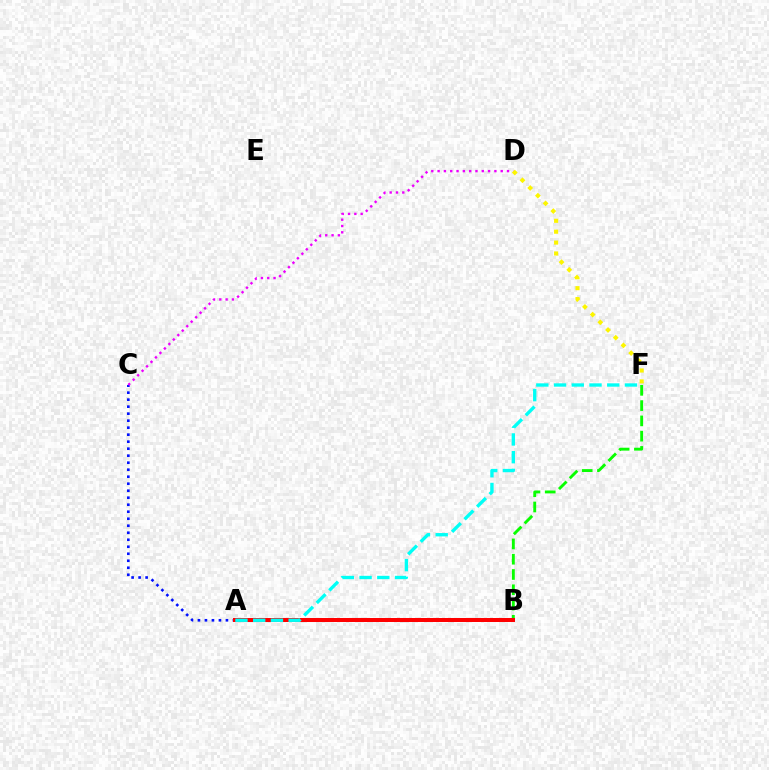{('A', 'C'): [{'color': '#0010ff', 'line_style': 'dotted', 'thickness': 1.9}], ('C', 'D'): [{'color': '#ee00ff', 'line_style': 'dotted', 'thickness': 1.71}], ('B', 'F'): [{'color': '#08ff00', 'line_style': 'dashed', 'thickness': 2.07}], ('A', 'B'): [{'color': '#ff0000', 'line_style': 'solid', 'thickness': 2.87}], ('A', 'F'): [{'color': '#00fff6', 'line_style': 'dashed', 'thickness': 2.41}], ('D', 'F'): [{'color': '#fcf500', 'line_style': 'dotted', 'thickness': 2.96}]}